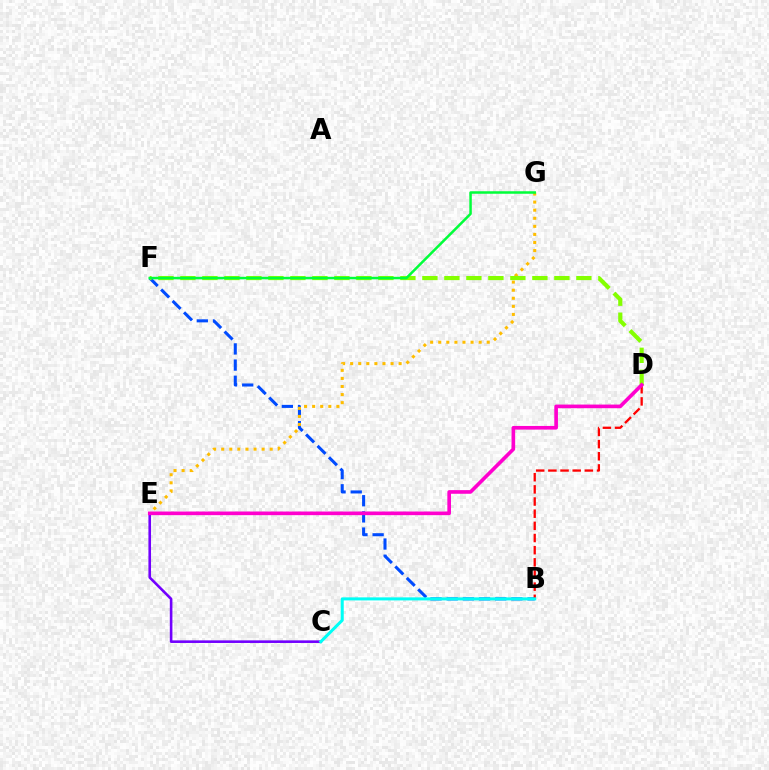{('B', 'F'): [{'color': '#004bff', 'line_style': 'dashed', 'thickness': 2.2}], ('E', 'G'): [{'color': '#ffbd00', 'line_style': 'dotted', 'thickness': 2.19}], ('D', 'F'): [{'color': '#84ff00', 'line_style': 'dashed', 'thickness': 2.99}], ('C', 'E'): [{'color': '#7200ff', 'line_style': 'solid', 'thickness': 1.88}], ('B', 'D'): [{'color': '#ff0000', 'line_style': 'dashed', 'thickness': 1.65}], ('B', 'C'): [{'color': '#00fff6', 'line_style': 'solid', 'thickness': 2.19}], ('D', 'E'): [{'color': '#ff00cf', 'line_style': 'solid', 'thickness': 2.62}], ('F', 'G'): [{'color': '#00ff39', 'line_style': 'solid', 'thickness': 1.8}]}